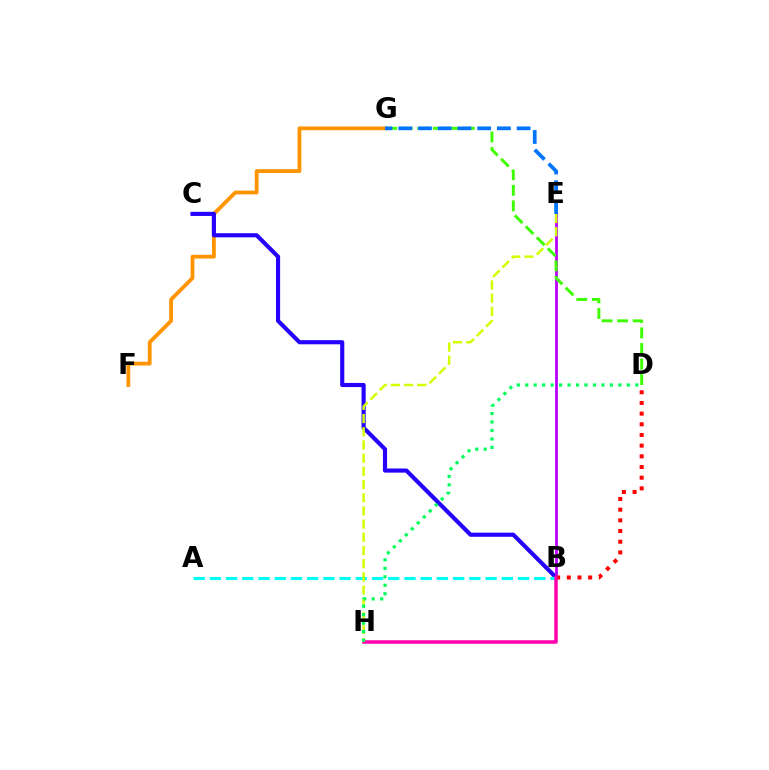{('F', 'G'): [{'color': '#ff9400', 'line_style': 'solid', 'thickness': 2.73}], ('B', 'C'): [{'color': '#2500ff', 'line_style': 'solid', 'thickness': 2.97}], ('A', 'B'): [{'color': '#00fff6', 'line_style': 'dashed', 'thickness': 2.2}], ('B', 'E'): [{'color': '#b900ff', 'line_style': 'solid', 'thickness': 2.0}], ('B', 'D'): [{'color': '#ff0000', 'line_style': 'dotted', 'thickness': 2.9}], ('B', 'H'): [{'color': '#ff00ac', 'line_style': 'solid', 'thickness': 2.52}], ('D', 'G'): [{'color': '#3dff00', 'line_style': 'dashed', 'thickness': 2.11}], ('E', 'H'): [{'color': '#d1ff00', 'line_style': 'dashed', 'thickness': 1.79}], ('D', 'H'): [{'color': '#00ff5c', 'line_style': 'dotted', 'thickness': 2.3}], ('E', 'G'): [{'color': '#0074ff', 'line_style': 'dashed', 'thickness': 2.68}]}